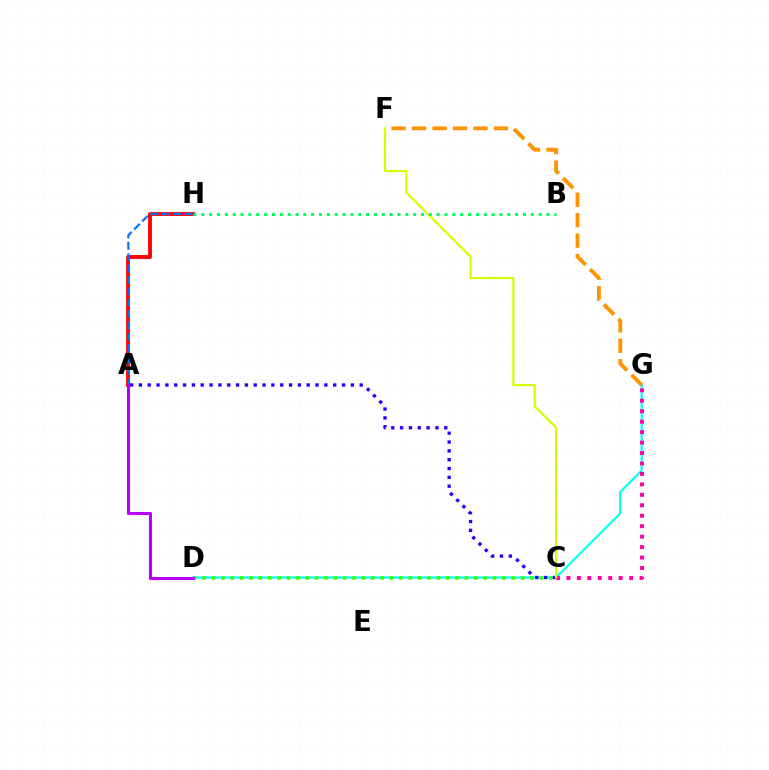{('D', 'G'): [{'color': '#00fff6', 'line_style': 'solid', 'thickness': 1.58}], ('F', 'G'): [{'color': '#ff9400', 'line_style': 'dashed', 'thickness': 2.78}], ('A', 'H'): [{'color': '#ff0000', 'line_style': 'solid', 'thickness': 2.79}, {'color': '#0074ff', 'line_style': 'dashed', 'thickness': 1.55}], ('C', 'D'): [{'color': '#3dff00', 'line_style': 'dotted', 'thickness': 2.54}], ('C', 'G'): [{'color': '#ff00ac', 'line_style': 'dotted', 'thickness': 2.84}], ('A', 'C'): [{'color': '#2500ff', 'line_style': 'dotted', 'thickness': 2.4}], ('A', 'D'): [{'color': '#b900ff', 'line_style': 'solid', 'thickness': 2.21}], ('C', 'F'): [{'color': '#d1ff00', 'line_style': 'solid', 'thickness': 1.56}], ('B', 'H'): [{'color': '#00ff5c', 'line_style': 'dotted', 'thickness': 2.13}]}